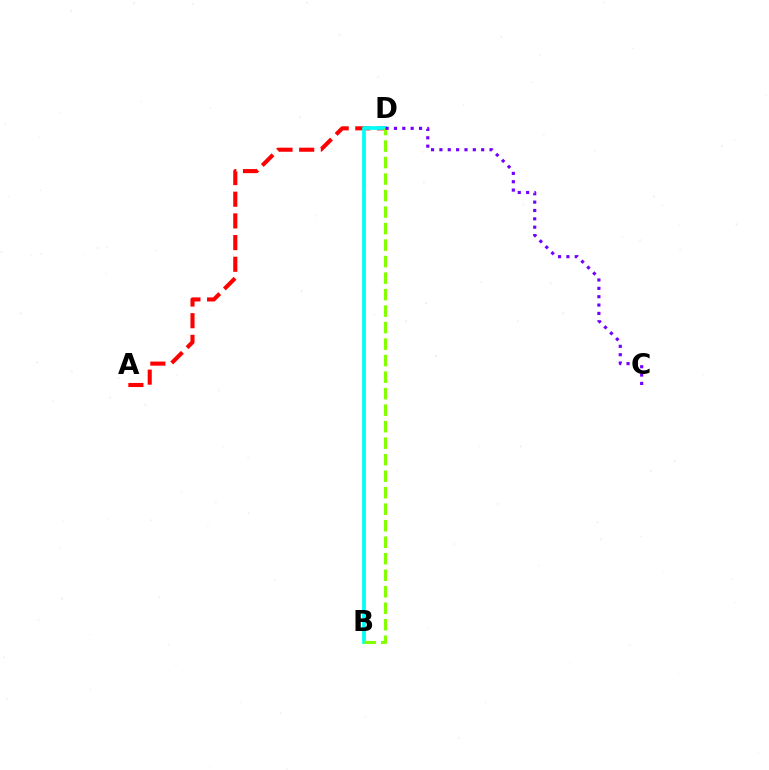{('A', 'D'): [{'color': '#ff0000', 'line_style': 'dashed', 'thickness': 2.94}], ('B', 'D'): [{'color': '#00fff6', 'line_style': 'solid', 'thickness': 2.69}, {'color': '#84ff00', 'line_style': 'dashed', 'thickness': 2.24}], ('C', 'D'): [{'color': '#7200ff', 'line_style': 'dotted', 'thickness': 2.27}]}